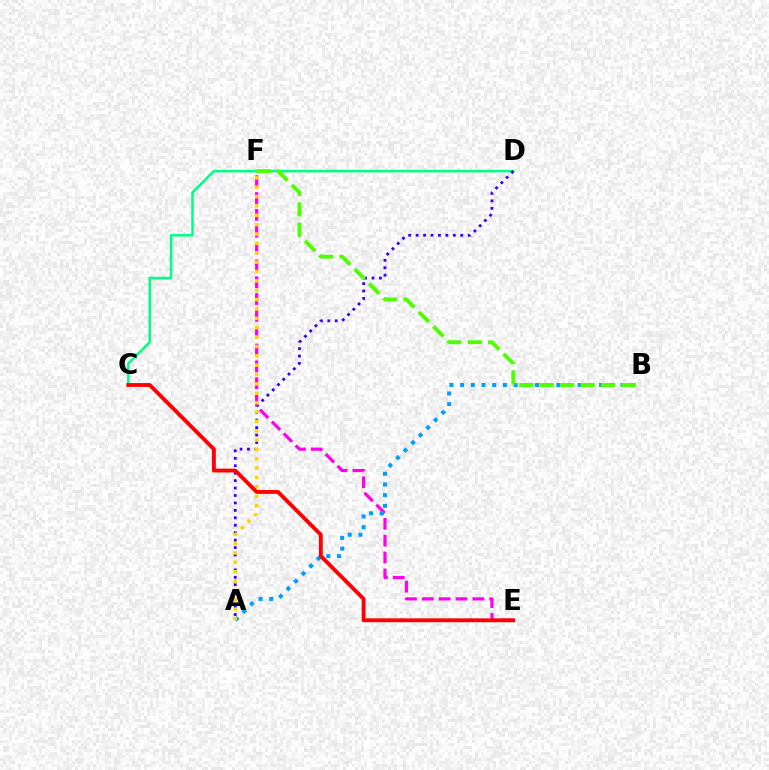{('C', 'D'): [{'color': '#00ff86', 'line_style': 'solid', 'thickness': 1.8}], ('A', 'D'): [{'color': '#3700ff', 'line_style': 'dotted', 'thickness': 2.02}], ('E', 'F'): [{'color': '#ff00ed', 'line_style': 'dashed', 'thickness': 2.29}], ('A', 'B'): [{'color': '#009eff', 'line_style': 'dotted', 'thickness': 2.91}], ('A', 'F'): [{'color': '#ffd500', 'line_style': 'dotted', 'thickness': 2.54}], ('C', 'E'): [{'color': '#ff0000', 'line_style': 'solid', 'thickness': 2.77}], ('B', 'F'): [{'color': '#4fff00', 'line_style': 'dashed', 'thickness': 2.78}]}